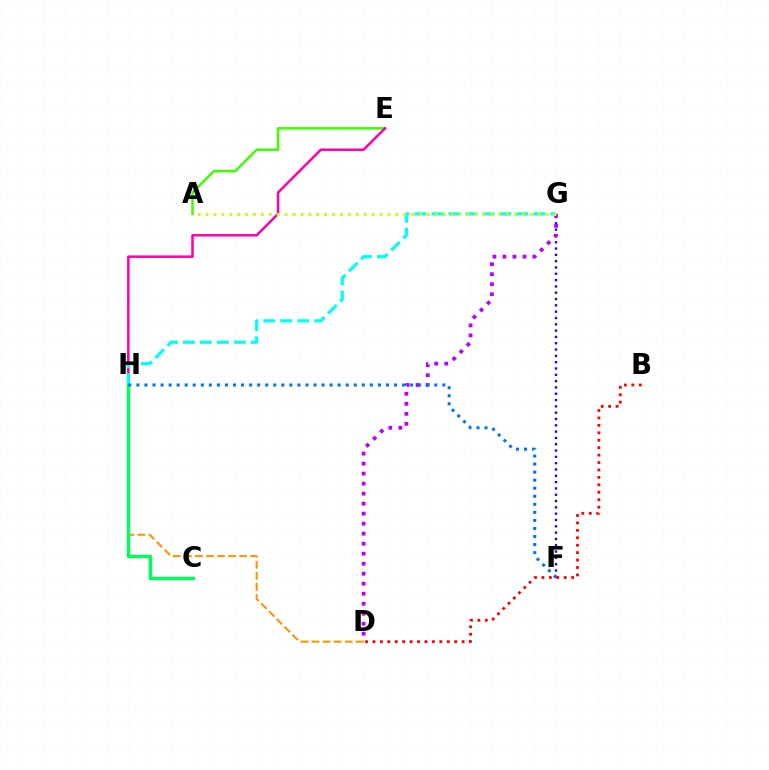{('A', 'E'): [{'color': '#3dff00', 'line_style': 'solid', 'thickness': 1.8}], ('D', 'H'): [{'color': '#ff9400', 'line_style': 'dashed', 'thickness': 1.5}], ('E', 'H'): [{'color': '#ff00ac', 'line_style': 'solid', 'thickness': 1.8}], ('F', 'G'): [{'color': '#2500ff', 'line_style': 'dotted', 'thickness': 1.72}], ('G', 'H'): [{'color': '#00fff6', 'line_style': 'dashed', 'thickness': 2.31}], ('D', 'G'): [{'color': '#b900ff', 'line_style': 'dotted', 'thickness': 2.72}], ('C', 'H'): [{'color': '#00ff5c', 'line_style': 'solid', 'thickness': 2.48}], ('F', 'H'): [{'color': '#0074ff', 'line_style': 'dotted', 'thickness': 2.19}], ('B', 'D'): [{'color': '#ff0000', 'line_style': 'dotted', 'thickness': 2.02}], ('A', 'G'): [{'color': '#d1ff00', 'line_style': 'dotted', 'thickness': 2.15}]}